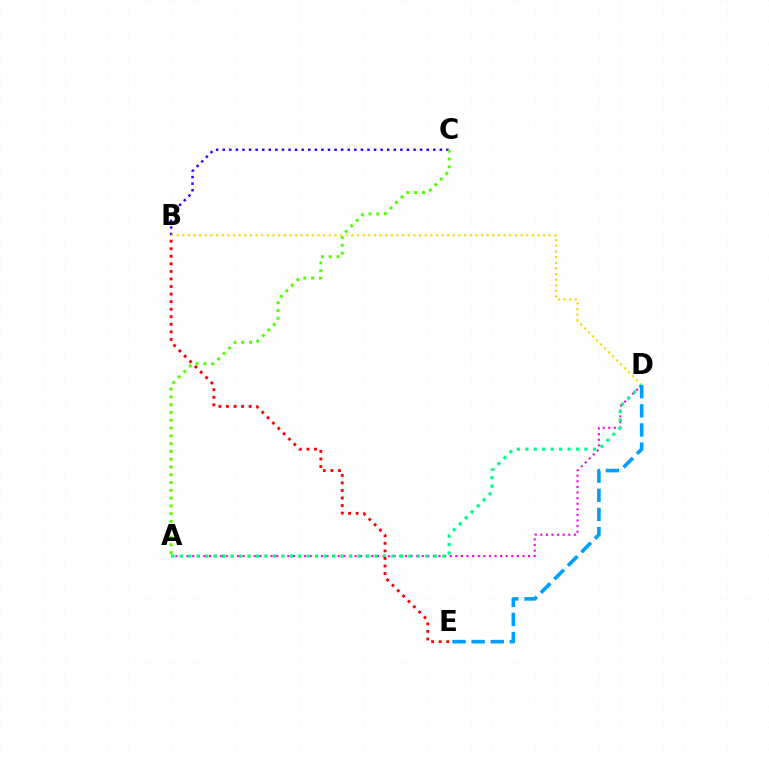{('A', 'D'): [{'color': '#ff00ed', 'line_style': 'dotted', 'thickness': 1.52}, {'color': '#00ff86', 'line_style': 'dotted', 'thickness': 2.3}], ('B', 'C'): [{'color': '#3700ff', 'line_style': 'dotted', 'thickness': 1.79}], ('A', 'C'): [{'color': '#4fff00', 'line_style': 'dotted', 'thickness': 2.12}], ('B', 'D'): [{'color': '#ffd500', 'line_style': 'dotted', 'thickness': 1.53}], ('D', 'E'): [{'color': '#009eff', 'line_style': 'dashed', 'thickness': 2.6}], ('B', 'E'): [{'color': '#ff0000', 'line_style': 'dotted', 'thickness': 2.05}]}